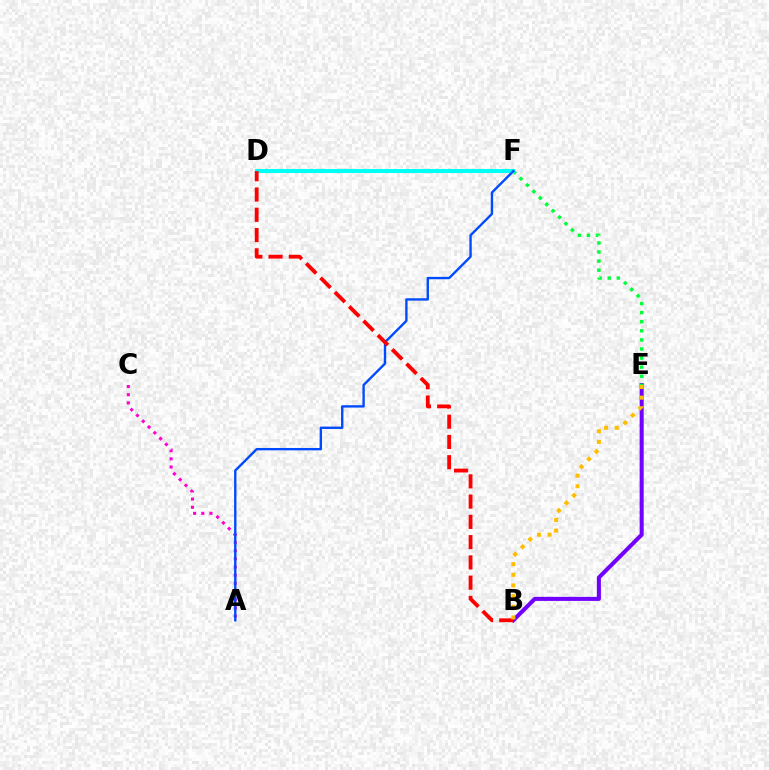{('D', 'F'): [{'color': '#84ff00', 'line_style': 'solid', 'thickness': 2.92}, {'color': '#00fff6', 'line_style': 'solid', 'thickness': 2.88}], ('B', 'E'): [{'color': '#7200ff', 'line_style': 'solid', 'thickness': 2.91}, {'color': '#ffbd00', 'line_style': 'dotted', 'thickness': 2.89}], ('A', 'C'): [{'color': '#ff00cf', 'line_style': 'dotted', 'thickness': 2.22}], ('E', 'F'): [{'color': '#00ff39', 'line_style': 'dotted', 'thickness': 2.47}], ('A', 'F'): [{'color': '#004bff', 'line_style': 'solid', 'thickness': 1.71}], ('B', 'D'): [{'color': '#ff0000', 'line_style': 'dashed', 'thickness': 2.75}]}